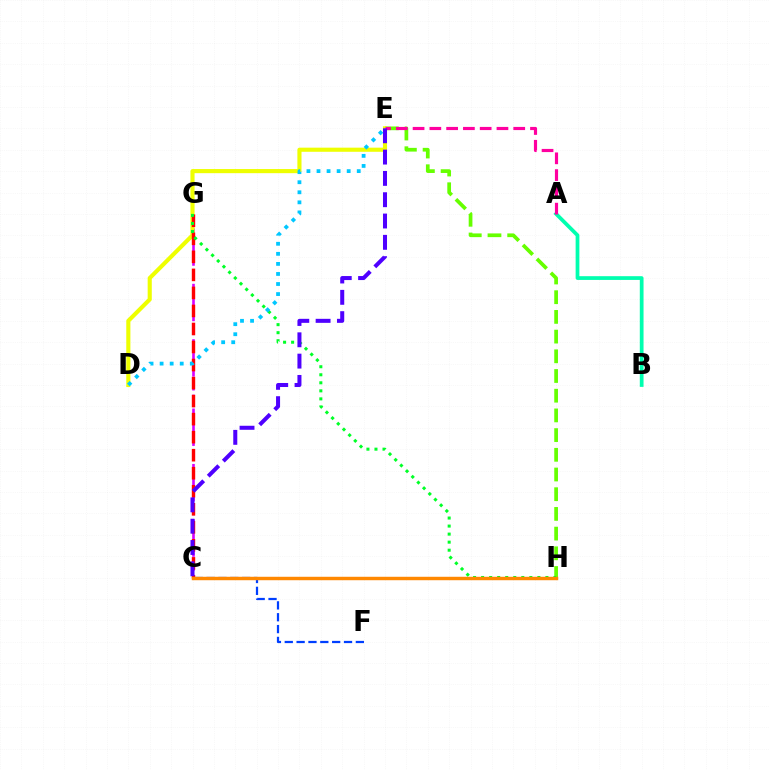{('C', 'G'): [{'color': '#d600ff', 'line_style': 'dashed', 'thickness': 1.88}, {'color': '#ff0000', 'line_style': 'dashed', 'thickness': 2.45}], ('E', 'H'): [{'color': '#66ff00', 'line_style': 'dashed', 'thickness': 2.68}], ('D', 'E'): [{'color': '#eeff00', 'line_style': 'solid', 'thickness': 2.97}, {'color': '#00c7ff', 'line_style': 'dotted', 'thickness': 2.73}], ('A', 'B'): [{'color': '#00ffaf', 'line_style': 'solid', 'thickness': 2.7}], ('A', 'E'): [{'color': '#ff00a0', 'line_style': 'dashed', 'thickness': 2.28}], ('C', 'F'): [{'color': '#003fff', 'line_style': 'dashed', 'thickness': 1.61}], ('G', 'H'): [{'color': '#00ff27', 'line_style': 'dotted', 'thickness': 2.18}], ('C', 'E'): [{'color': '#4f00ff', 'line_style': 'dashed', 'thickness': 2.9}], ('C', 'H'): [{'color': '#ff8800', 'line_style': 'solid', 'thickness': 2.47}]}